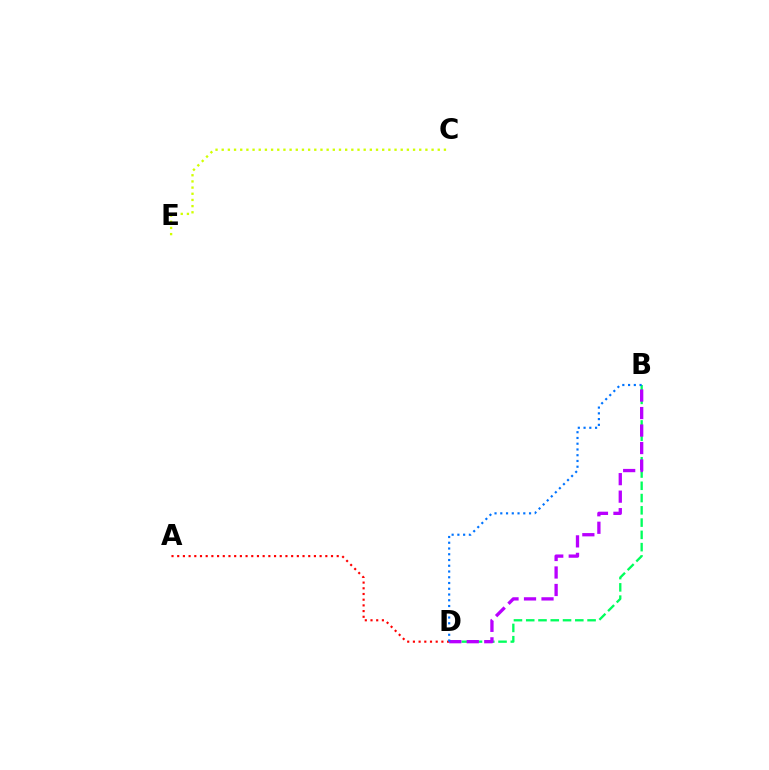{('A', 'D'): [{'color': '#ff0000', 'line_style': 'dotted', 'thickness': 1.55}], ('B', 'D'): [{'color': '#00ff5c', 'line_style': 'dashed', 'thickness': 1.67}, {'color': '#b900ff', 'line_style': 'dashed', 'thickness': 2.38}, {'color': '#0074ff', 'line_style': 'dotted', 'thickness': 1.56}], ('C', 'E'): [{'color': '#d1ff00', 'line_style': 'dotted', 'thickness': 1.68}]}